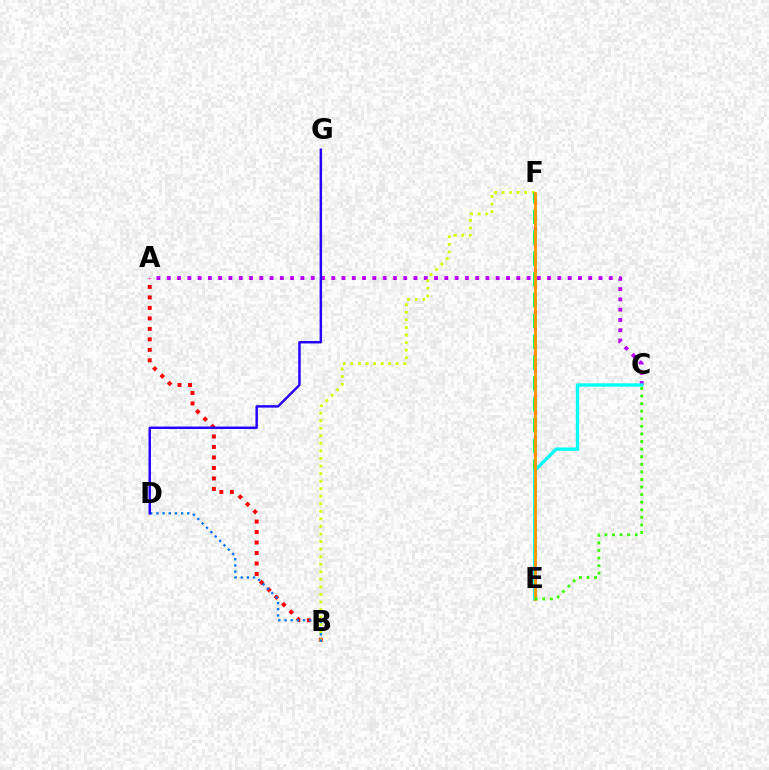{('A', 'C'): [{'color': '#b900ff', 'line_style': 'dotted', 'thickness': 2.79}], ('A', 'B'): [{'color': '#ff0000', 'line_style': 'dotted', 'thickness': 2.85}], ('B', 'F'): [{'color': '#d1ff00', 'line_style': 'dotted', 'thickness': 2.05}], ('E', 'F'): [{'color': '#ff00ac', 'line_style': 'dotted', 'thickness': 2.27}, {'color': '#00ff5c', 'line_style': 'dashed', 'thickness': 2.83}, {'color': '#ff9400', 'line_style': 'solid', 'thickness': 2.02}], ('C', 'E'): [{'color': '#00fff6', 'line_style': 'solid', 'thickness': 2.4}, {'color': '#3dff00', 'line_style': 'dotted', 'thickness': 2.06}], ('B', 'D'): [{'color': '#0074ff', 'line_style': 'dotted', 'thickness': 1.68}], ('D', 'G'): [{'color': '#2500ff', 'line_style': 'solid', 'thickness': 1.77}]}